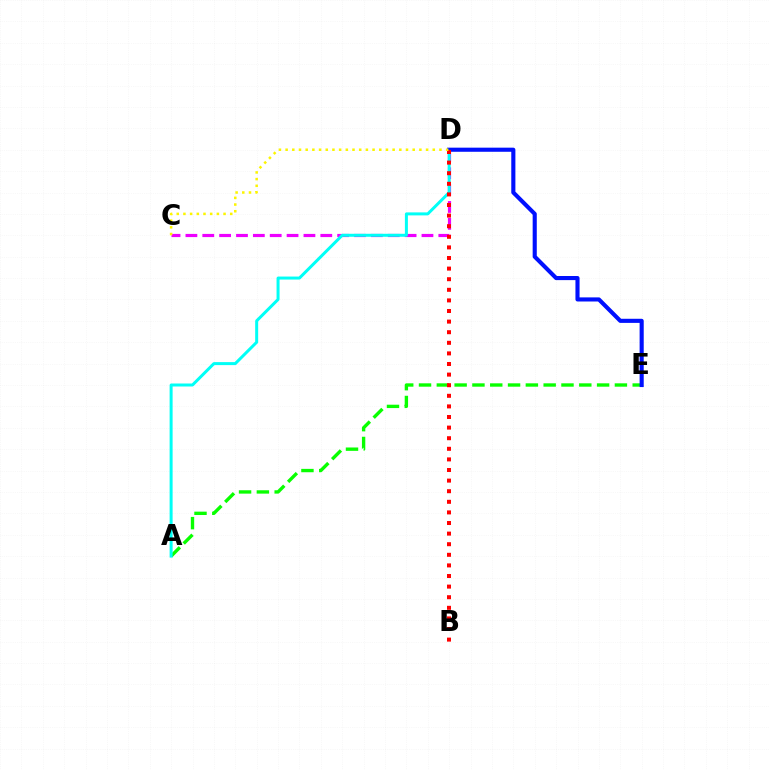{('C', 'D'): [{'color': '#ee00ff', 'line_style': 'dashed', 'thickness': 2.29}, {'color': '#fcf500', 'line_style': 'dotted', 'thickness': 1.82}], ('A', 'E'): [{'color': '#08ff00', 'line_style': 'dashed', 'thickness': 2.42}], ('A', 'D'): [{'color': '#00fff6', 'line_style': 'solid', 'thickness': 2.16}], ('D', 'E'): [{'color': '#0010ff', 'line_style': 'solid', 'thickness': 2.96}], ('B', 'D'): [{'color': '#ff0000', 'line_style': 'dotted', 'thickness': 2.88}]}